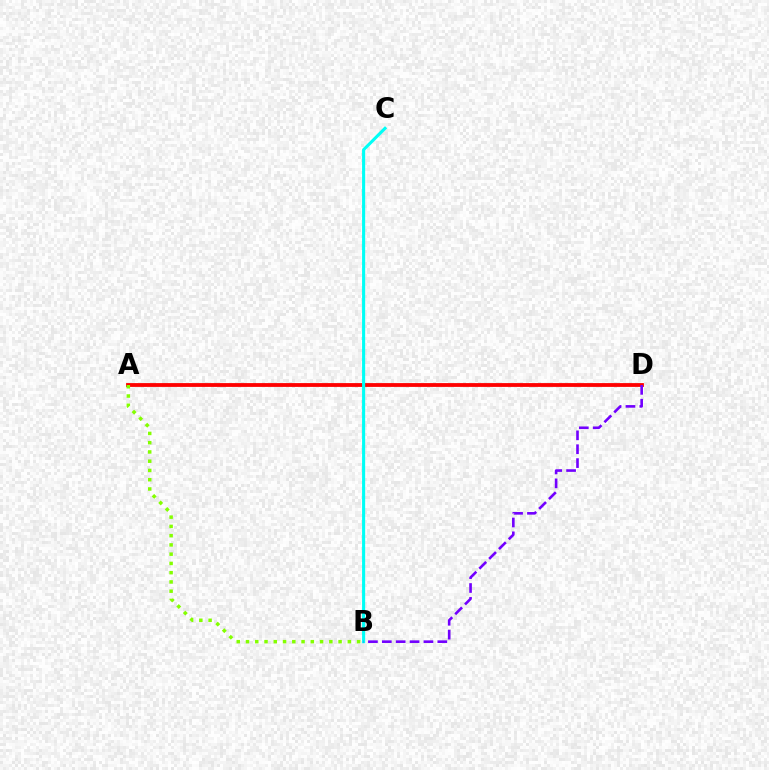{('A', 'D'): [{'color': '#ff0000', 'line_style': 'solid', 'thickness': 2.74}], ('B', 'C'): [{'color': '#00fff6', 'line_style': 'solid', 'thickness': 2.23}], ('B', 'D'): [{'color': '#7200ff', 'line_style': 'dashed', 'thickness': 1.89}], ('A', 'B'): [{'color': '#84ff00', 'line_style': 'dotted', 'thickness': 2.52}]}